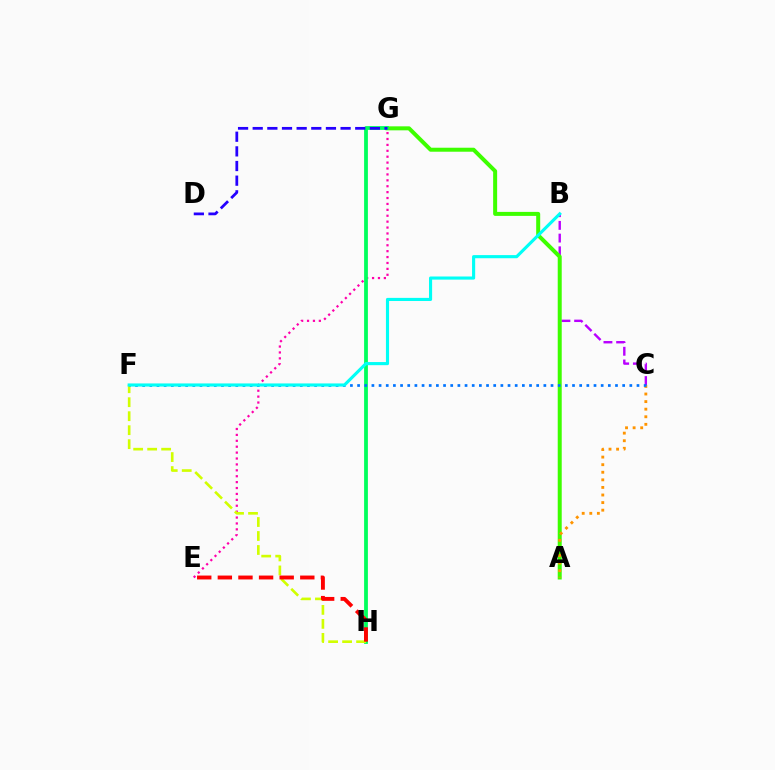{('B', 'C'): [{'color': '#b900ff', 'line_style': 'dashed', 'thickness': 1.73}], ('E', 'G'): [{'color': '#ff00ac', 'line_style': 'dotted', 'thickness': 1.6}], ('A', 'G'): [{'color': '#3dff00', 'line_style': 'solid', 'thickness': 2.88}], ('G', 'H'): [{'color': '#00ff5c', 'line_style': 'solid', 'thickness': 2.73}], ('F', 'H'): [{'color': '#d1ff00', 'line_style': 'dashed', 'thickness': 1.9}], ('A', 'C'): [{'color': '#ff9400', 'line_style': 'dotted', 'thickness': 2.06}], ('E', 'H'): [{'color': '#ff0000', 'line_style': 'dashed', 'thickness': 2.8}], ('C', 'F'): [{'color': '#0074ff', 'line_style': 'dotted', 'thickness': 1.95}], ('B', 'F'): [{'color': '#00fff6', 'line_style': 'solid', 'thickness': 2.25}], ('D', 'G'): [{'color': '#2500ff', 'line_style': 'dashed', 'thickness': 1.99}]}